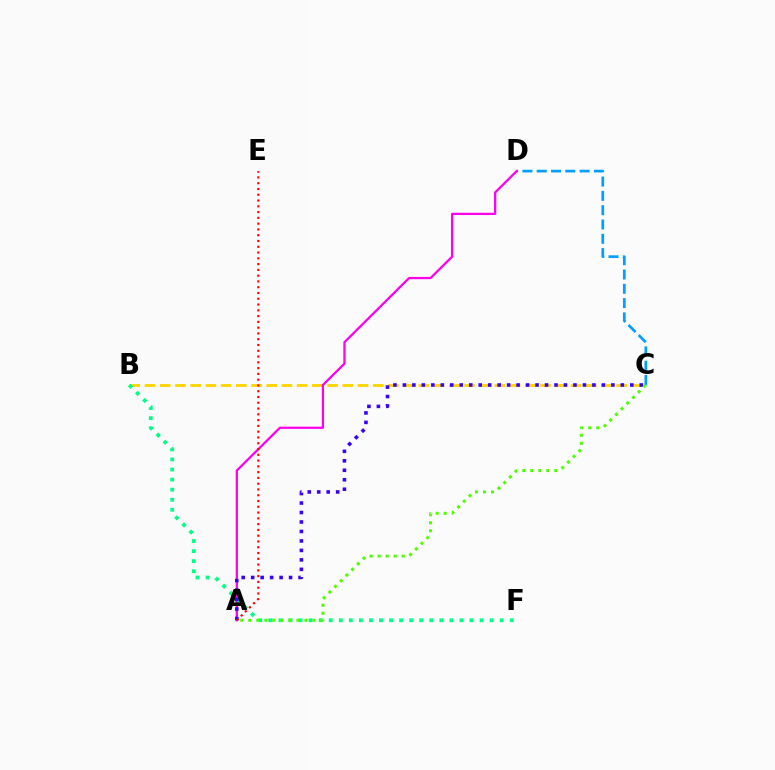{('C', 'D'): [{'color': '#009eff', 'line_style': 'dashed', 'thickness': 1.94}], ('B', 'C'): [{'color': '#ffd500', 'line_style': 'dashed', 'thickness': 2.07}], ('A', 'D'): [{'color': '#ff00ed', 'line_style': 'solid', 'thickness': 1.62}], ('B', 'F'): [{'color': '#00ff86', 'line_style': 'dotted', 'thickness': 2.73}], ('A', 'C'): [{'color': '#3700ff', 'line_style': 'dotted', 'thickness': 2.57}, {'color': '#4fff00', 'line_style': 'dotted', 'thickness': 2.18}], ('A', 'E'): [{'color': '#ff0000', 'line_style': 'dotted', 'thickness': 1.57}]}